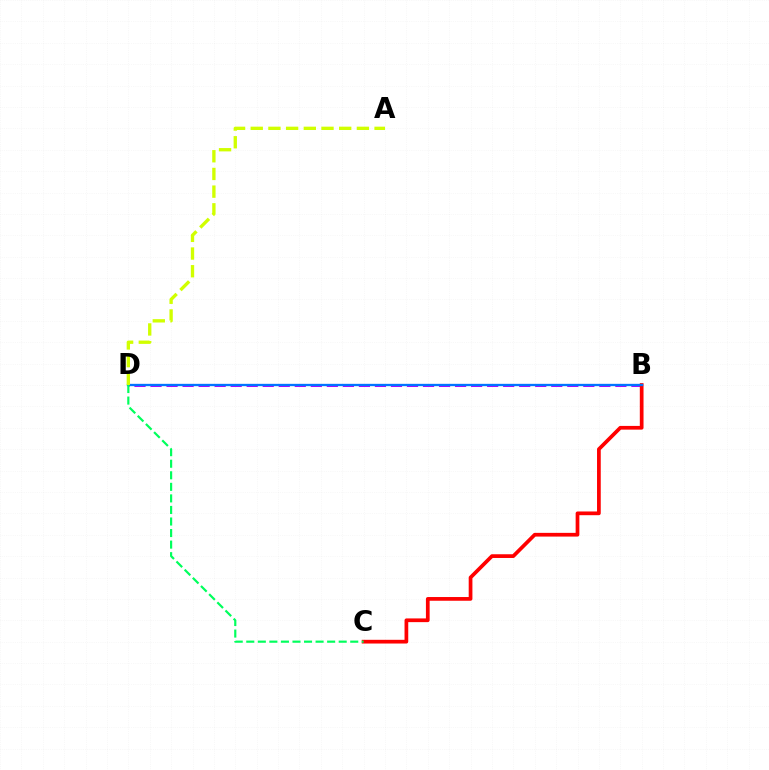{('B', 'D'): [{'color': '#b900ff', 'line_style': 'dashed', 'thickness': 2.18}, {'color': '#0074ff', 'line_style': 'solid', 'thickness': 1.67}], ('B', 'C'): [{'color': '#ff0000', 'line_style': 'solid', 'thickness': 2.68}], ('A', 'D'): [{'color': '#d1ff00', 'line_style': 'dashed', 'thickness': 2.4}], ('C', 'D'): [{'color': '#00ff5c', 'line_style': 'dashed', 'thickness': 1.57}]}